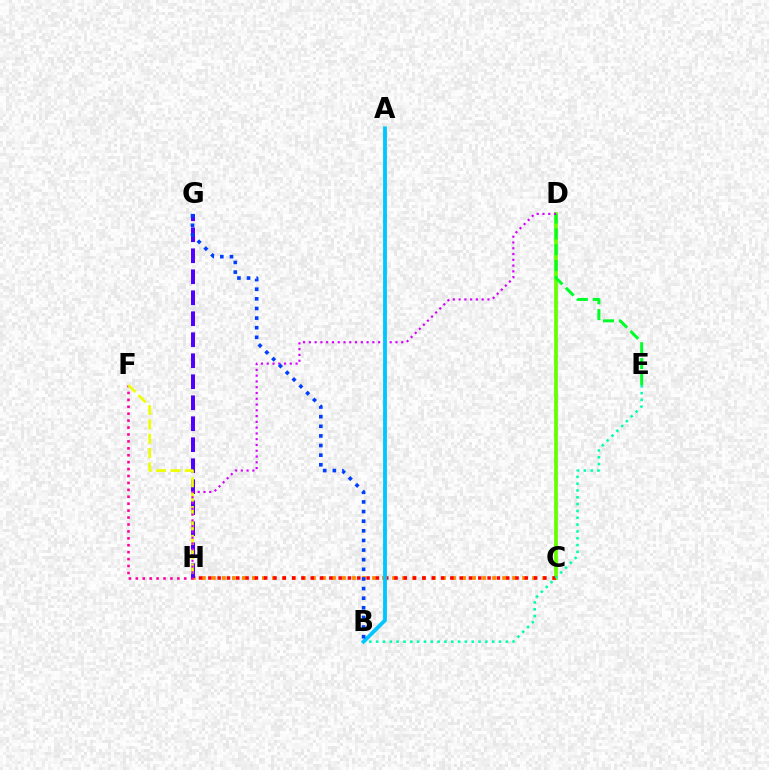{('C', 'H'): [{'color': '#ff8800', 'line_style': 'dotted', 'thickness': 2.72}, {'color': '#ff0000', 'line_style': 'dotted', 'thickness': 2.53}], ('F', 'H'): [{'color': '#ff00a0', 'line_style': 'dotted', 'thickness': 1.88}, {'color': '#eeff00', 'line_style': 'dashed', 'thickness': 1.95}], ('G', 'H'): [{'color': '#4f00ff', 'line_style': 'dashed', 'thickness': 2.85}], ('C', 'D'): [{'color': '#66ff00', 'line_style': 'solid', 'thickness': 2.7}], ('D', 'E'): [{'color': '#00ff27', 'line_style': 'dashed', 'thickness': 2.15}], ('D', 'H'): [{'color': '#d600ff', 'line_style': 'dotted', 'thickness': 1.57}], ('B', 'E'): [{'color': '#00ffaf', 'line_style': 'dotted', 'thickness': 1.85}], ('A', 'B'): [{'color': '#00c7ff', 'line_style': 'solid', 'thickness': 2.76}], ('B', 'G'): [{'color': '#003fff', 'line_style': 'dotted', 'thickness': 2.62}]}